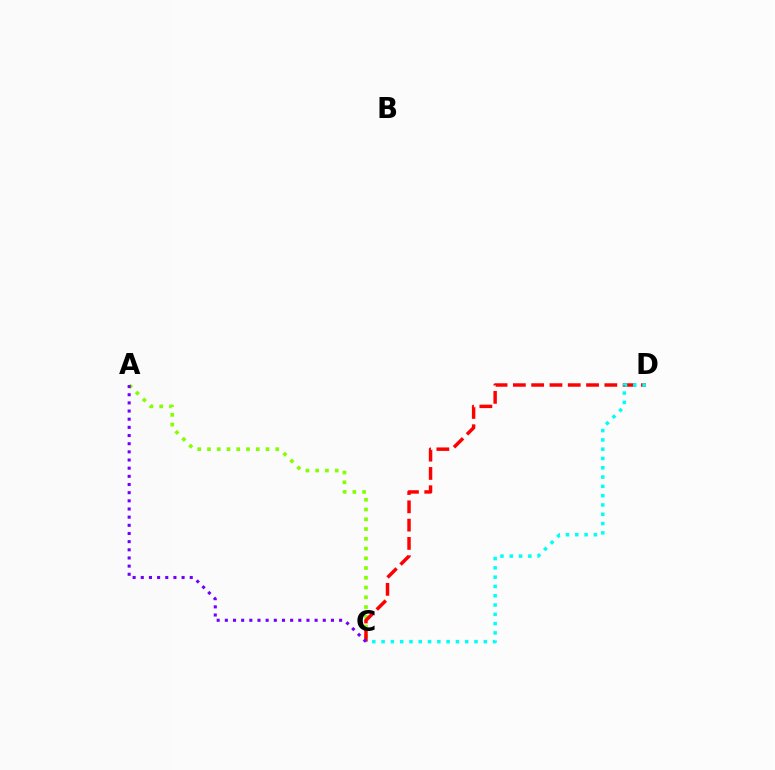{('A', 'C'): [{'color': '#84ff00', 'line_style': 'dotted', 'thickness': 2.65}, {'color': '#7200ff', 'line_style': 'dotted', 'thickness': 2.22}], ('C', 'D'): [{'color': '#ff0000', 'line_style': 'dashed', 'thickness': 2.49}, {'color': '#00fff6', 'line_style': 'dotted', 'thickness': 2.52}]}